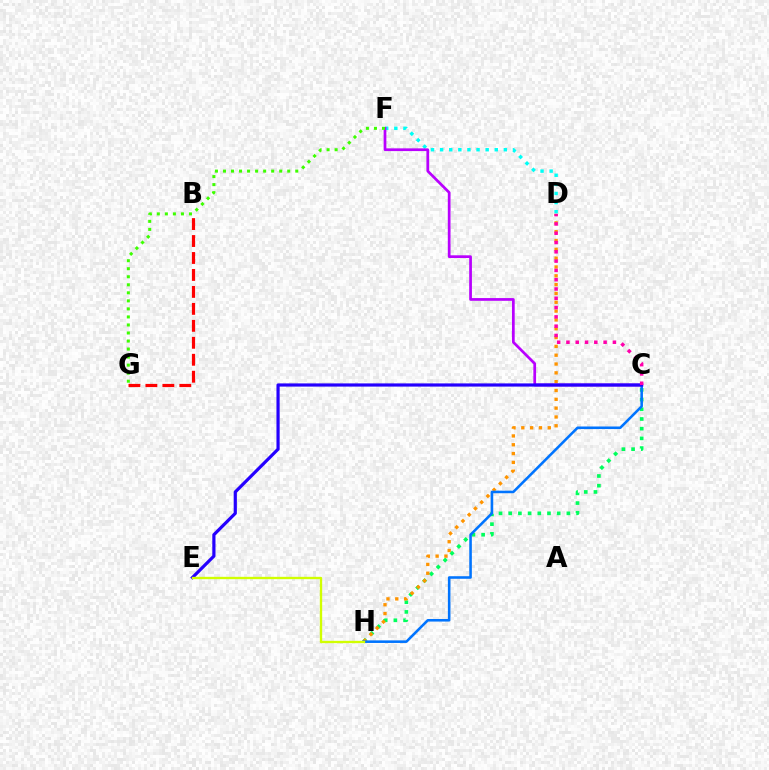{('D', 'F'): [{'color': '#00fff6', 'line_style': 'dotted', 'thickness': 2.47}], ('C', 'H'): [{'color': '#00ff5c', 'line_style': 'dotted', 'thickness': 2.63}, {'color': '#0074ff', 'line_style': 'solid', 'thickness': 1.85}], ('D', 'H'): [{'color': '#ff9400', 'line_style': 'dotted', 'thickness': 2.4}], ('C', 'F'): [{'color': '#b900ff', 'line_style': 'solid', 'thickness': 1.97}], ('C', 'E'): [{'color': '#2500ff', 'line_style': 'solid', 'thickness': 2.3}], ('C', 'D'): [{'color': '#ff00ac', 'line_style': 'dotted', 'thickness': 2.52}], ('B', 'G'): [{'color': '#ff0000', 'line_style': 'dashed', 'thickness': 2.3}], ('F', 'G'): [{'color': '#3dff00', 'line_style': 'dotted', 'thickness': 2.18}], ('E', 'H'): [{'color': '#d1ff00', 'line_style': 'solid', 'thickness': 1.69}]}